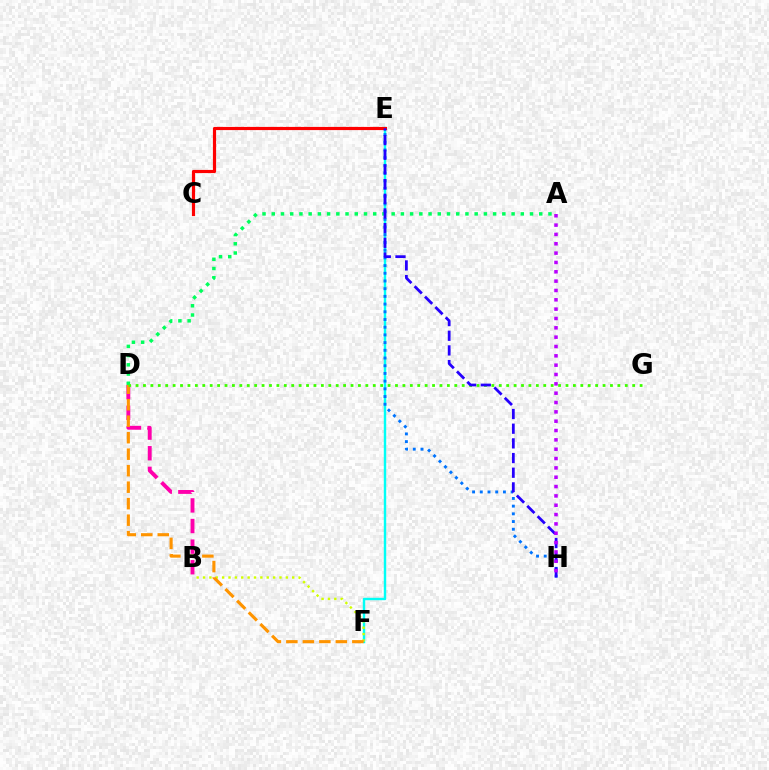{('A', 'D'): [{'color': '#00ff5c', 'line_style': 'dotted', 'thickness': 2.51}], ('E', 'F'): [{'color': '#00fff6', 'line_style': 'solid', 'thickness': 1.74}], ('B', 'F'): [{'color': '#d1ff00', 'line_style': 'dotted', 'thickness': 1.73}], ('B', 'D'): [{'color': '#ff00ac', 'line_style': 'dashed', 'thickness': 2.8}], ('E', 'H'): [{'color': '#0074ff', 'line_style': 'dotted', 'thickness': 2.09}, {'color': '#2500ff', 'line_style': 'dashed', 'thickness': 1.99}], ('D', 'F'): [{'color': '#ff9400', 'line_style': 'dashed', 'thickness': 2.24}], ('D', 'G'): [{'color': '#3dff00', 'line_style': 'dotted', 'thickness': 2.01}], ('C', 'E'): [{'color': '#ff0000', 'line_style': 'solid', 'thickness': 2.29}], ('A', 'H'): [{'color': '#b900ff', 'line_style': 'dotted', 'thickness': 2.54}]}